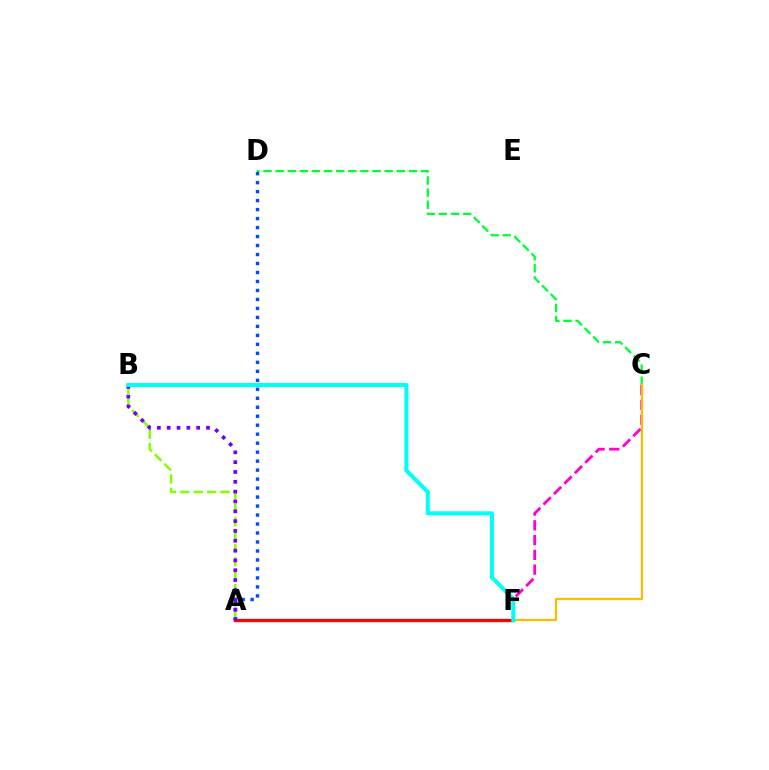{('C', 'D'): [{'color': '#00ff39', 'line_style': 'dashed', 'thickness': 1.65}], ('A', 'F'): [{'color': '#ff0000', 'line_style': 'solid', 'thickness': 2.38}], ('A', 'B'): [{'color': '#84ff00', 'line_style': 'dashed', 'thickness': 1.82}, {'color': '#7200ff', 'line_style': 'dotted', 'thickness': 2.67}], ('C', 'F'): [{'color': '#ff00cf', 'line_style': 'dashed', 'thickness': 2.01}, {'color': '#ffbd00', 'line_style': 'solid', 'thickness': 1.61}], ('A', 'D'): [{'color': '#004bff', 'line_style': 'dotted', 'thickness': 2.44}], ('B', 'F'): [{'color': '#00fff6', 'line_style': 'solid', 'thickness': 2.9}]}